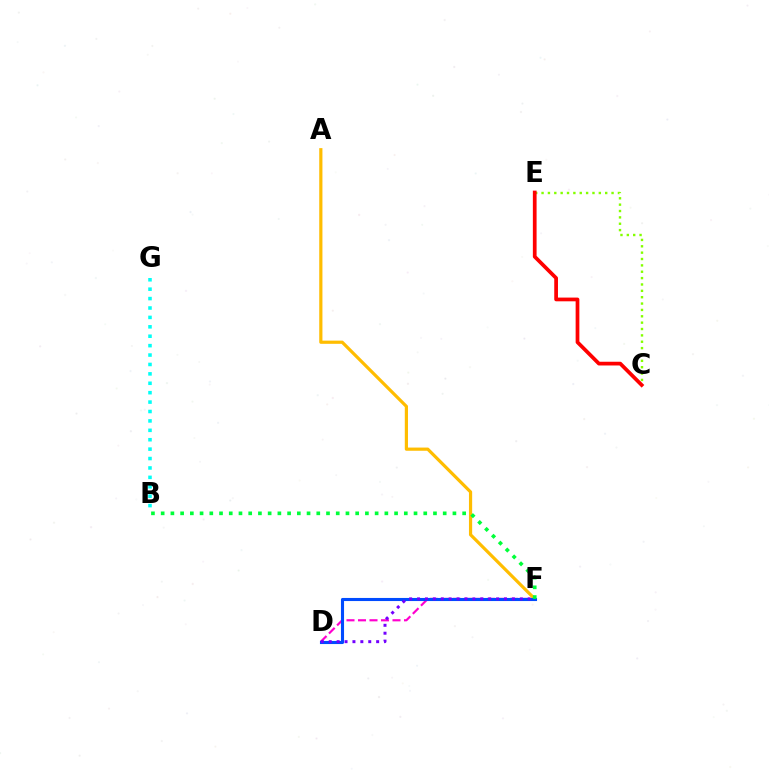{('B', 'G'): [{'color': '#00fff6', 'line_style': 'dotted', 'thickness': 2.56}], ('C', 'E'): [{'color': '#84ff00', 'line_style': 'dotted', 'thickness': 1.73}, {'color': '#ff0000', 'line_style': 'solid', 'thickness': 2.68}], ('D', 'F'): [{'color': '#ff00cf', 'line_style': 'dashed', 'thickness': 1.56}, {'color': '#004bff', 'line_style': 'solid', 'thickness': 2.23}, {'color': '#7200ff', 'line_style': 'dotted', 'thickness': 2.15}], ('A', 'F'): [{'color': '#ffbd00', 'line_style': 'solid', 'thickness': 2.3}], ('B', 'F'): [{'color': '#00ff39', 'line_style': 'dotted', 'thickness': 2.64}]}